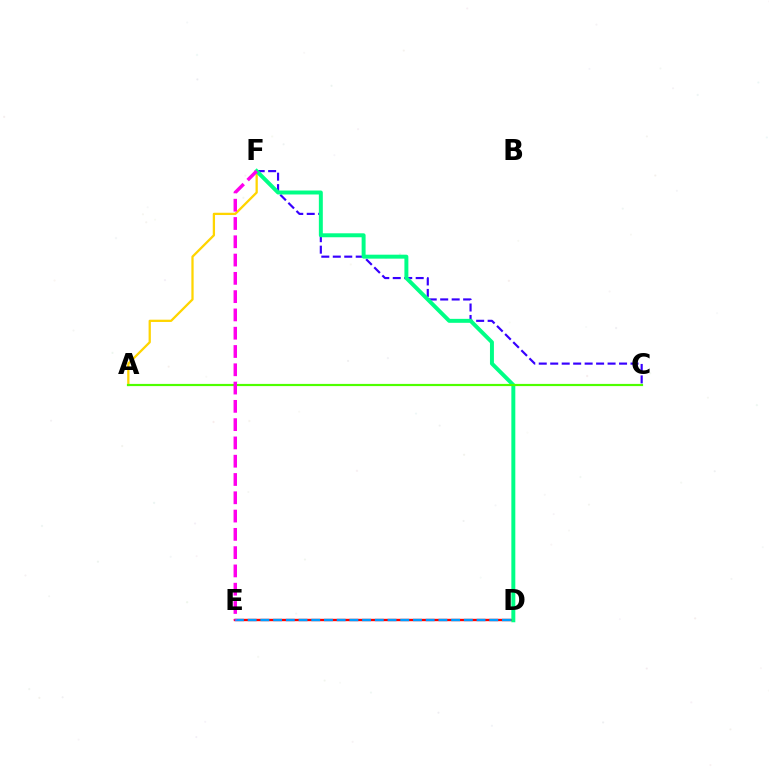{('A', 'F'): [{'color': '#ffd500', 'line_style': 'solid', 'thickness': 1.64}], ('C', 'F'): [{'color': '#3700ff', 'line_style': 'dashed', 'thickness': 1.56}], ('D', 'E'): [{'color': '#ff0000', 'line_style': 'solid', 'thickness': 1.71}, {'color': '#009eff', 'line_style': 'dashed', 'thickness': 1.73}], ('D', 'F'): [{'color': '#00ff86', 'line_style': 'solid', 'thickness': 2.85}], ('A', 'C'): [{'color': '#4fff00', 'line_style': 'solid', 'thickness': 1.58}], ('E', 'F'): [{'color': '#ff00ed', 'line_style': 'dashed', 'thickness': 2.48}]}